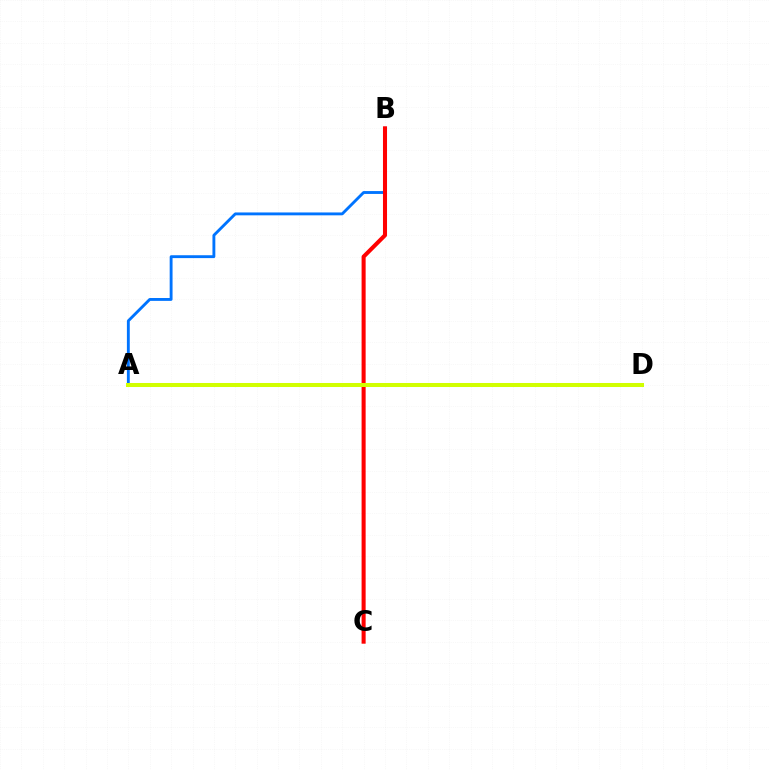{('A', 'D'): [{'color': '#00ff5c', 'line_style': 'solid', 'thickness': 1.99}, {'color': '#b900ff', 'line_style': 'solid', 'thickness': 1.54}, {'color': '#d1ff00', 'line_style': 'solid', 'thickness': 2.9}], ('A', 'B'): [{'color': '#0074ff', 'line_style': 'solid', 'thickness': 2.06}], ('B', 'C'): [{'color': '#ff0000', 'line_style': 'solid', 'thickness': 2.92}]}